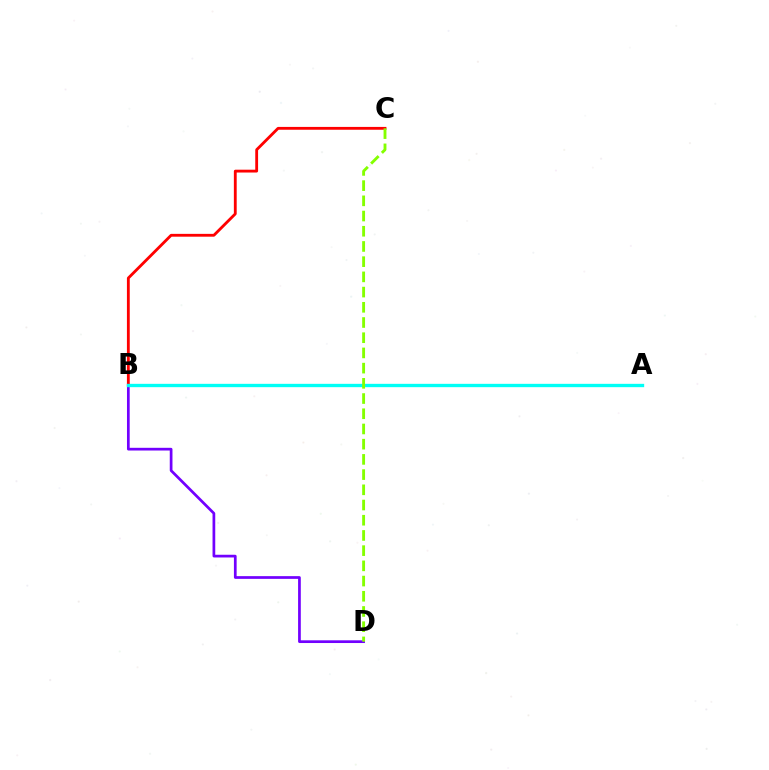{('B', 'D'): [{'color': '#7200ff', 'line_style': 'solid', 'thickness': 1.96}], ('B', 'C'): [{'color': '#ff0000', 'line_style': 'solid', 'thickness': 2.04}], ('A', 'B'): [{'color': '#00fff6', 'line_style': 'solid', 'thickness': 2.41}], ('C', 'D'): [{'color': '#84ff00', 'line_style': 'dashed', 'thickness': 2.07}]}